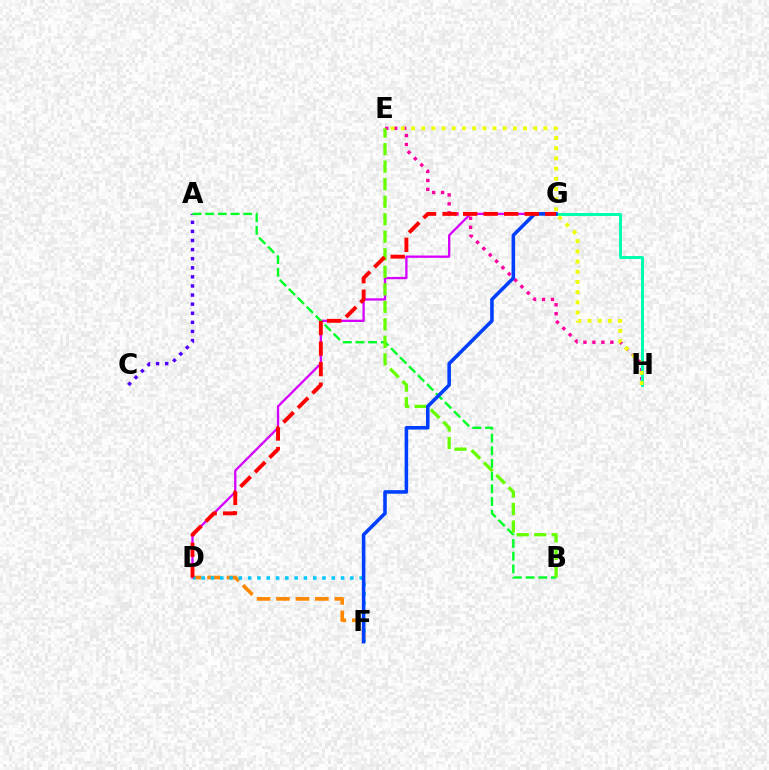{('D', 'F'): [{'color': '#ff8800', 'line_style': 'dashed', 'thickness': 2.64}, {'color': '#00c7ff', 'line_style': 'dotted', 'thickness': 2.53}], ('D', 'G'): [{'color': '#d600ff', 'line_style': 'solid', 'thickness': 1.65}, {'color': '#ff0000', 'line_style': 'dashed', 'thickness': 2.79}], ('E', 'H'): [{'color': '#ff00a0', 'line_style': 'dotted', 'thickness': 2.43}, {'color': '#eeff00', 'line_style': 'dotted', 'thickness': 2.77}], ('A', 'C'): [{'color': '#4f00ff', 'line_style': 'dotted', 'thickness': 2.47}], ('A', 'B'): [{'color': '#00ff27', 'line_style': 'dashed', 'thickness': 1.72}], ('B', 'E'): [{'color': '#66ff00', 'line_style': 'dashed', 'thickness': 2.38}], ('G', 'H'): [{'color': '#00ffaf', 'line_style': 'solid', 'thickness': 2.15}], ('F', 'G'): [{'color': '#003fff', 'line_style': 'solid', 'thickness': 2.56}]}